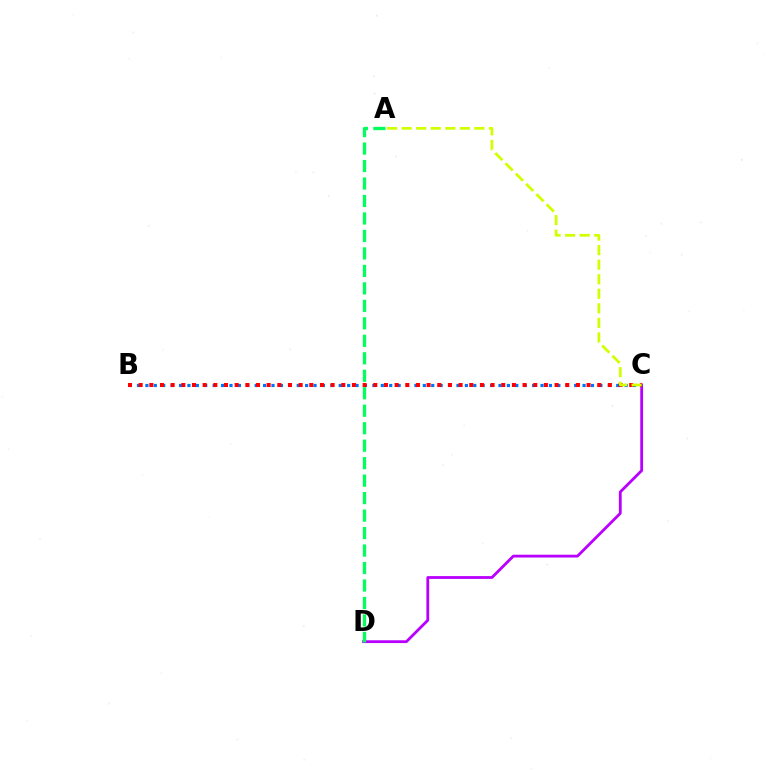{('C', 'D'): [{'color': '#b900ff', 'line_style': 'solid', 'thickness': 2.02}], ('B', 'C'): [{'color': '#0074ff', 'line_style': 'dotted', 'thickness': 2.28}, {'color': '#ff0000', 'line_style': 'dotted', 'thickness': 2.9}], ('A', 'D'): [{'color': '#00ff5c', 'line_style': 'dashed', 'thickness': 2.37}], ('A', 'C'): [{'color': '#d1ff00', 'line_style': 'dashed', 'thickness': 1.98}]}